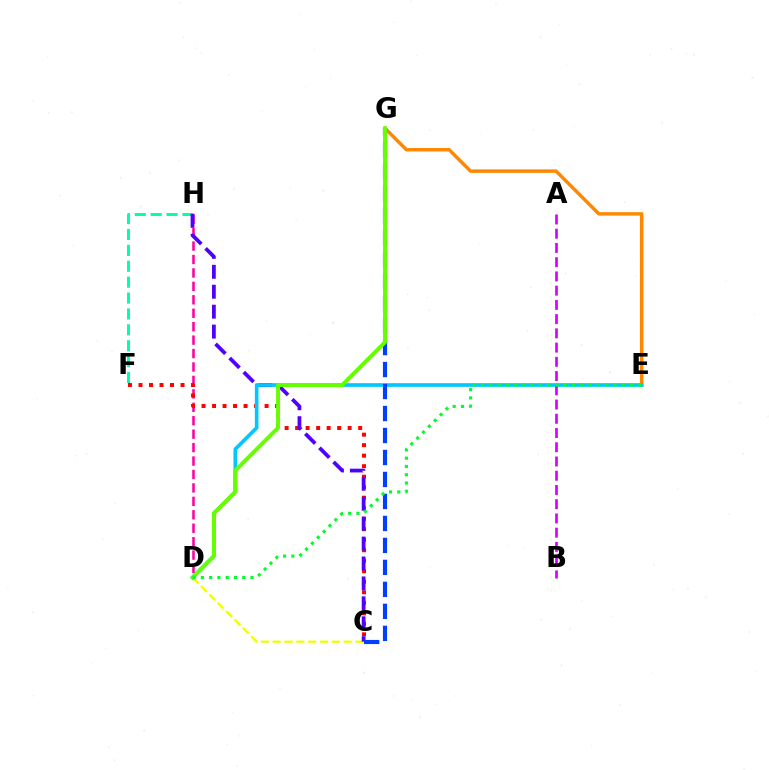{('D', 'H'): [{'color': '#ff00a0', 'line_style': 'dashed', 'thickness': 1.83}], ('F', 'H'): [{'color': '#00ffaf', 'line_style': 'dashed', 'thickness': 2.16}], ('E', 'G'): [{'color': '#ff8800', 'line_style': 'solid', 'thickness': 2.49}], ('C', 'D'): [{'color': '#eeff00', 'line_style': 'dashed', 'thickness': 1.61}], ('C', 'F'): [{'color': '#ff0000', 'line_style': 'dotted', 'thickness': 2.85}], ('C', 'H'): [{'color': '#4f00ff', 'line_style': 'dashed', 'thickness': 2.71}], ('D', 'E'): [{'color': '#00c7ff', 'line_style': 'solid', 'thickness': 2.63}, {'color': '#00ff27', 'line_style': 'dotted', 'thickness': 2.25}], ('C', 'G'): [{'color': '#003fff', 'line_style': 'dashed', 'thickness': 2.99}], ('D', 'G'): [{'color': '#66ff00', 'line_style': 'solid', 'thickness': 2.87}], ('A', 'B'): [{'color': '#d600ff', 'line_style': 'dashed', 'thickness': 1.93}]}